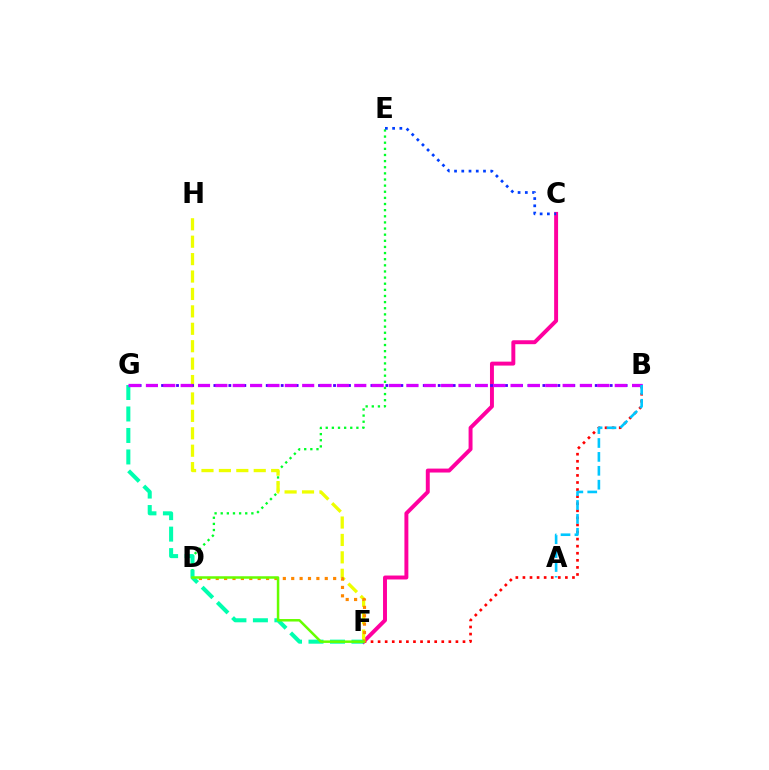{('D', 'E'): [{'color': '#00ff27', 'line_style': 'dotted', 'thickness': 1.67}], ('B', 'F'): [{'color': '#ff0000', 'line_style': 'dotted', 'thickness': 1.92}], ('C', 'F'): [{'color': '#ff00a0', 'line_style': 'solid', 'thickness': 2.84}], ('F', 'H'): [{'color': '#eeff00', 'line_style': 'dashed', 'thickness': 2.37}], ('F', 'G'): [{'color': '#00ffaf', 'line_style': 'dashed', 'thickness': 2.92}], ('C', 'E'): [{'color': '#003fff', 'line_style': 'dotted', 'thickness': 1.97}], ('B', 'G'): [{'color': '#4f00ff', 'line_style': 'dotted', 'thickness': 2.03}, {'color': '#d600ff', 'line_style': 'dashed', 'thickness': 2.36}], ('D', 'F'): [{'color': '#ff8800', 'line_style': 'dotted', 'thickness': 2.28}, {'color': '#66ff00', 'line_style': 'solid', 'thickness': 1.8}], ('A', 'B'): [{'color': '#00c7ff', 'line_style': 'dashed', 'thickness': 1.89}]}